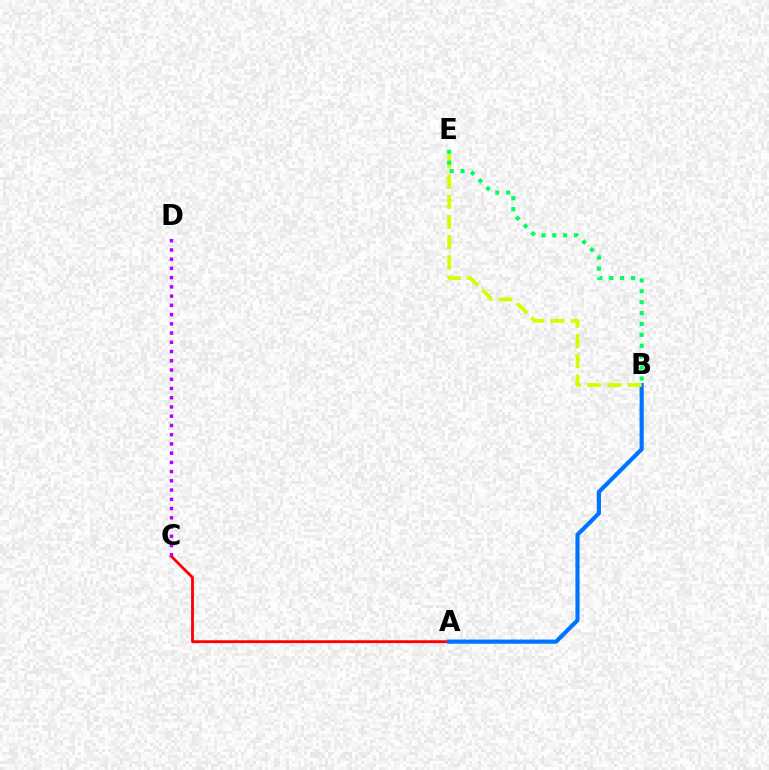{('A', 'C'): [{'color': '#ff0000', 'line_style': 'solid', 'thickness': 2.04}], ('A', 'B'): [{'color': '#0074ff', 'line_style': 'solid', 'thickness': 2.99}], ('C', 'D'): [{'color': '#b900ff', 'line_style': 'dotted', 'thickness': 2.51}], ('B', 'E'): [{'color': '#d1ff00', 'line_style': 'dashed', 'thickness': 2.75}, {'color': '#00ff5c', 'line_style': 'dotted', 'thickness': 2.96}]}